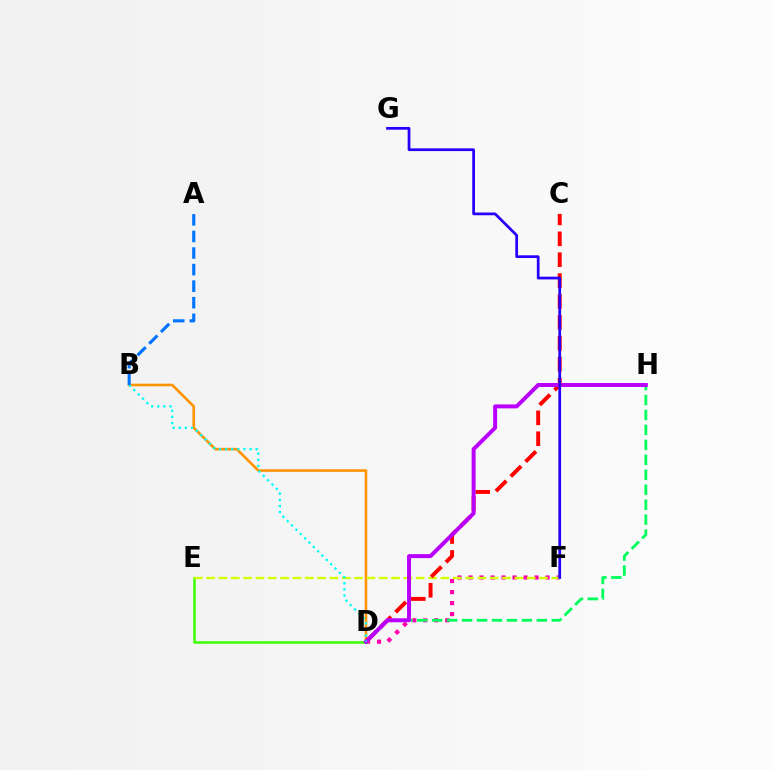{('D', 'F'): [{'color': '#ff00ac', 'line_style': 'dotted', 'thickness': 2.99}], ('B', 'D'): [{'color': '#ff9400', 'line_style': 'solid', 'thickness': 1.89}, {'color': '#00fff6', 'line_style': 'dotted', 'thickness': 1.66}], ('D', 'H'): [{'color': '#00ff5c', 'line_style': 'dashed', 'thickness': 2.03}, {'color': '#b900ff', 'line_style': 'solid', 'thickness': 2.86}], ('D', 'E'): [{'color': '#3dff00', 'line_style': 'solid', 'thickness': 1.81}], ('E', 'F'): [{'color': '#d1ff00', 'line_style': 'dashed', 'thickness': 1.67}], ('C', 'D'): [{'color': '#ff0000', 'line_style': 'dashed', 'thickness': 2.84}], ('F', 'G'): [{'color': '#2500ff', 'line_style': 'solid', 'thickness': 1.97}], ('A', 'B'): [{'color': '#0074ff', 'line_style': 'dashed', 'thickness': 2.25}]}